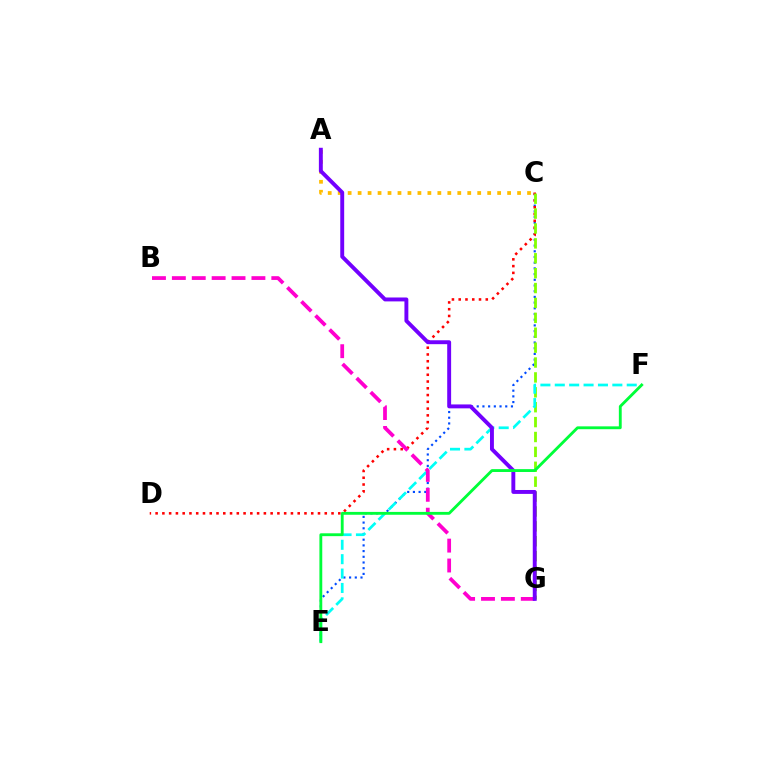{('C', 'E'): [{'color': '#004bff', 'line_style': 'dotted', 'thickness': 1.55}], ('C', 'D'): [{'color': '#ff0000', 'line_style': 'dotted', 'thickness': 1.84}], ('A', 'C'): [{'color': '#ffbd00', 'line_style': 'dotted', 'thickness': 2.71}], ('C', 'G'): [{'color': '#84ff00', 'line_style': 'dashed', 'thickness': 2.02}], ('E', 'F'): [{'color': '#00fff6', 'line_style': 'dashed', 'thickness': 1.95}, {'color': '#00ff39', 'line_style': 'solid', 'thickness': 2.05}], ('B', 'G'): [{'color': '#ff00cf', 'line_style': 'dashed', 'thickness': 2.7}], ('A', 'G'): [{'color': '#7200ff', 'line_style': 'solid', 'thickness': 2.81}]}